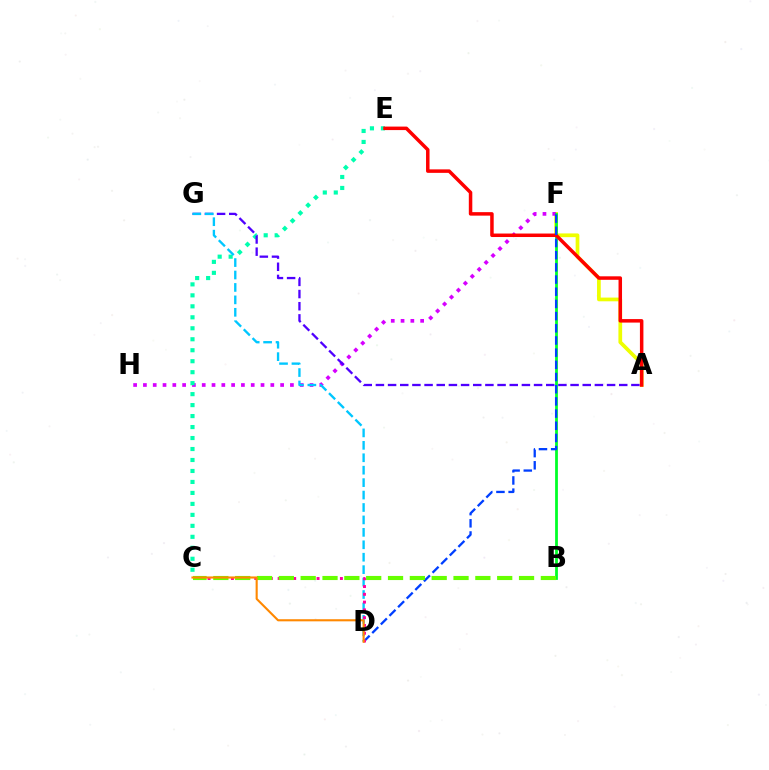{('A', 'F'): [{'color': '#eeff00', 'line_style': 'solid', 'thickness': 2.68}], ('F', 'H'): [{'color': '#d600ff', 'line_style': 'dotted', 'thickness': 2.66}], ('C', 'E'): [{'color': '#00ffaf', 'line_style': 'dotted', 'thickness': 2.98}], ('A', 'G'): [{'color': '#4f00ff', 'line_style': 'dashed', 'thickness': 1.65}], ('B', 'F'): [{'color': '#00ff27', 'line_style': 'solid', 'thickness': 2.0}], ('A', 'E'): [{'color': '#ff0000', 'line_style': 'solid', 'thickness': 2.52}], ('D', 'F'): [{'color': '#003fff', 'line_style': 'dashed', 'thickness': 1.66}], ('D', 'G'): [{'color': '#00c7ff', 'line_style': 'dashed', 'thickness': 1.69}], ('C', 'D'): [{'color': '#ff00a0', 'line_style': 'dotted', 'thickness': 2.12}, {'color': '#ff8800', 'line_style': 'solid', 'thickness': 1.52}], ('B', 'C'): [{'color': '#66ff00', 'line_style': 'dashed', 'thickness': 2.97}]}